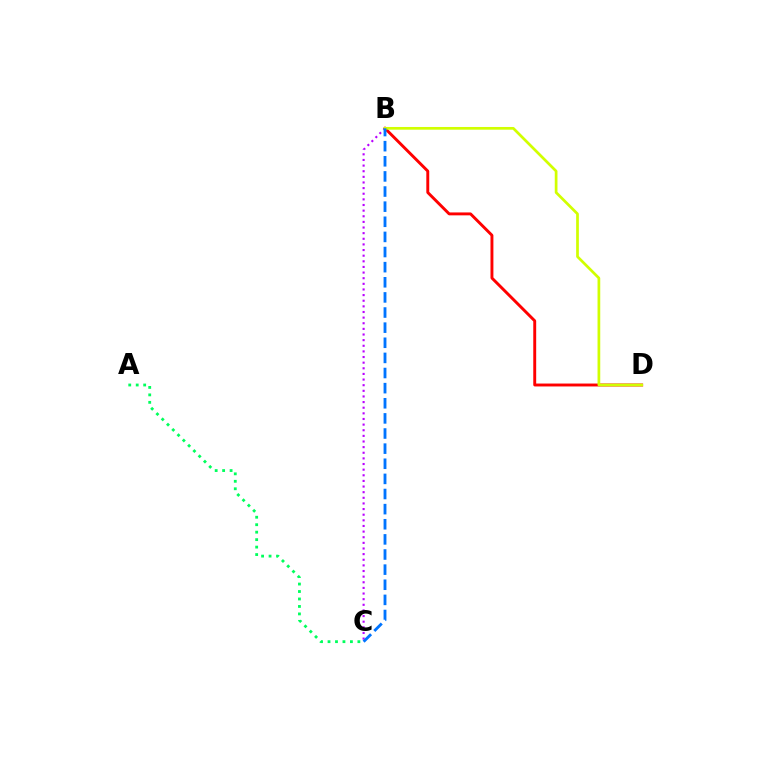{('B', 'D'): [{'color': '#ff0000', 'line_style': 'solid', 'thickness': 2.1}, {'color': '#d1ff00', 'line_style': 'solid', 'thickness': 1.95}], ('B', 'C'): [{'color': '#b900ff', 'line_style': 'dotted', 'thickness': 1.53}, {'color': '#0074ff', 'line_style': 'dashed', 'thickness': 2.05}], ('A', 'C'): [{'color': '#00ff5c', 'line_style': 'dotted', 'thickness': 2.03}]}